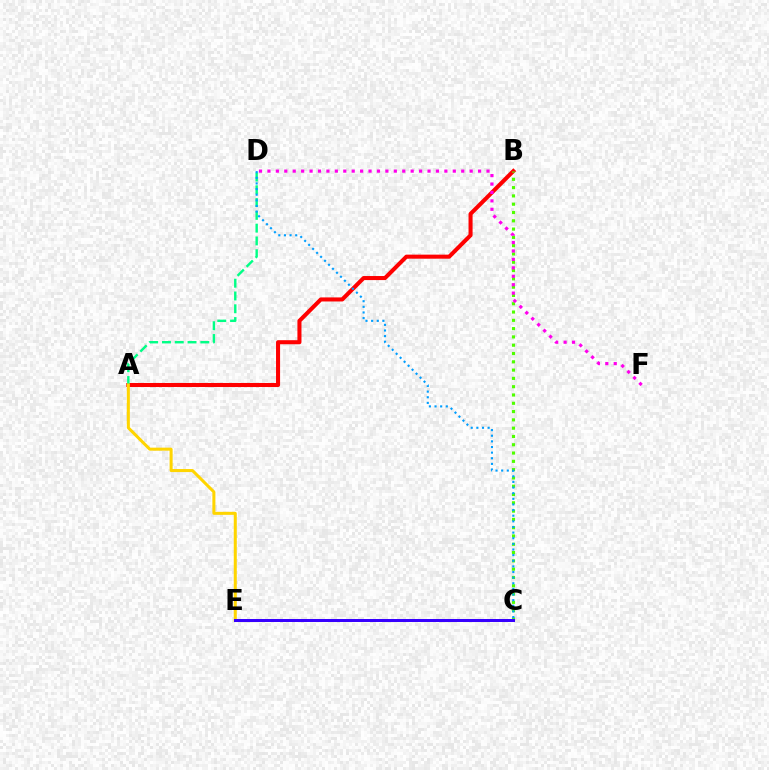{('A', 'B'): [{'color': '#ff0000', 'line_style': 'solid', 'thickness': 2.92}], ('B', 'C'): [{'color': '#4fff00', 'line_style': 'dotted', 'thickness': 2.25}], ('A', 'D'): [{'color': '#00ff86', 'line_style': 'dashed', 'thickness': 1.74}], ('A', 'E'): [{'color': '#ffd500', 'line_style': 'solid', 'thickness': 2.18}], ('C', 'D'): [{'color': '#009eff', 'line_style': 'dotted', 'thickness': 1.53}], ('C', 'E'): [{'color': '#3700ff', 'line_style': 'solid', 'thickness': 2.15}], ('D', 'F'): [{'color': '#ff00ed', 'line_style': 'dotted', 'thickness': 2.29}]}